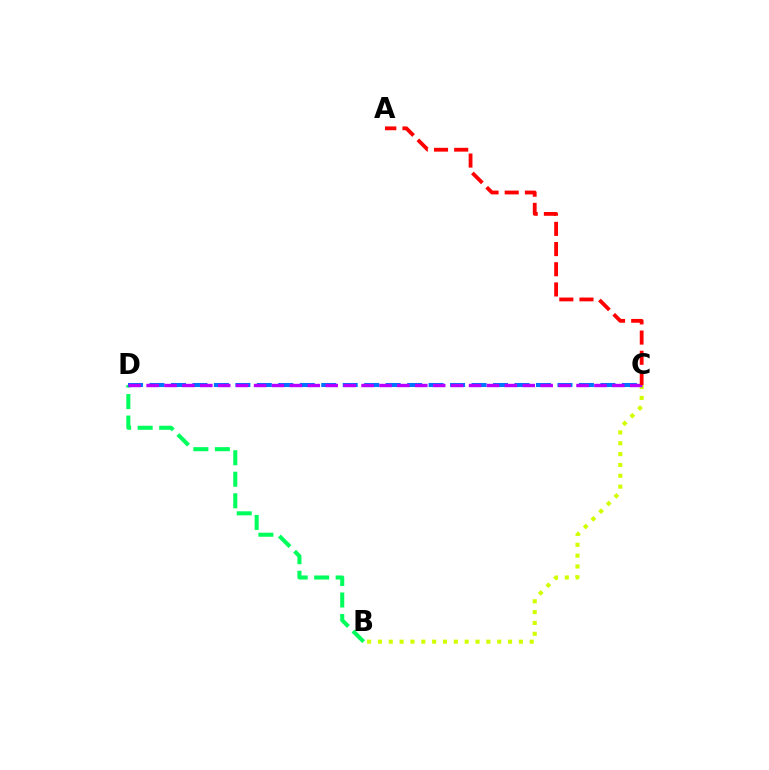{('B', 'C'): [{'color': '#d1ff00', 'line_style': 'dotted', 'thickness': 2.95}], ('B', 'D'): [{'color': '#00ff5c', 'line_style': 'dashed', 'thickness': 2.92}], ('C', 'D'): [{'color': '#0074ff', 'line_style': 'dashed', 'thickness': 2.92}, {'color': '#b900ff', 'line_style': 'dashed', 'thickness': 2.43}], ('A', 'C'): [{'color': '#ff0000', 'line_style': 'dashed', 'thickness': 2.74}]}